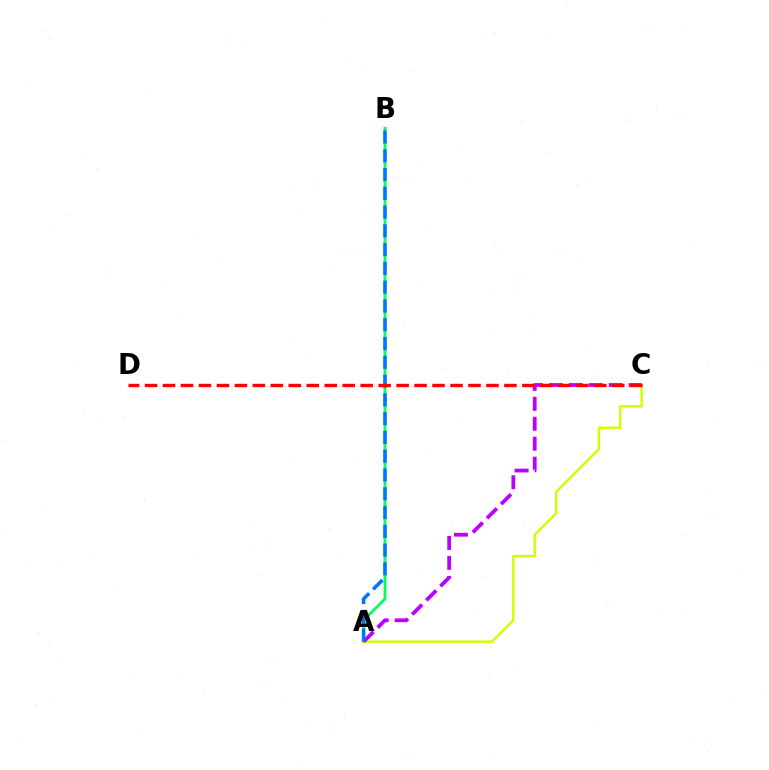{('A', 'B'): [{'color': '#00ff5c', 'line_style': 'solid', 'thickness': 2.03}, {'color': '#0074ff', 'line_style': 'dashed', 'thickness': 2.55}], ('A', 'C'): [{'color': '#d1ff00', 'line_style': 'solid', 'thickness': 1.76}, {'color': '#b900ff', 'line_style': 'dashed', 'thickness': 2.71}], ('C', 'D'): [{'color': '#ff0000', 'line_style': 'dashed', 'thickness': 2.44}]}